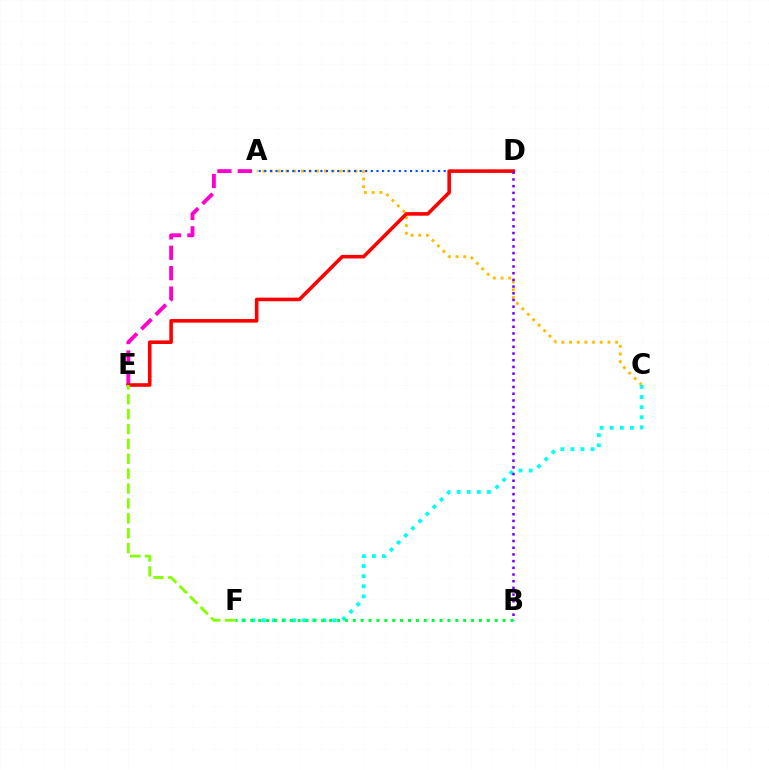{('A', 'C'): [{'color': '#ffbd00', 'line_style': 'dotted', 'thickness': 2.09}], ('C', 'F'): [{'color': '#00fff6', 'line_style': 'dotted', 'thickness': 2.75}], ('A', 'E'): [{'color': '#ff00cf', 'line_style': 'dashed', 'thickness': 2.77}], ('A', 'D'): [{'color': '#004bff', 'line_style': 'dotted', 'thickness': 1.52}], ('D', 'E'): [{'color': '#ff0000', 'line_style': 'solid', 'thickness': 2.58}], ('B', 'D'): [{'color': '#7200ff', 'line_style': 'dotted', 'thickness': 1.82}], ('B', 'F'): [{'color': '#00ff39', 'line_style': 'dotted', 'thickness': 2.14}], ('E', 'F'): [{'color': '#84ff00', 'line_style': 'dashed', 'thickness': 2.02}]}